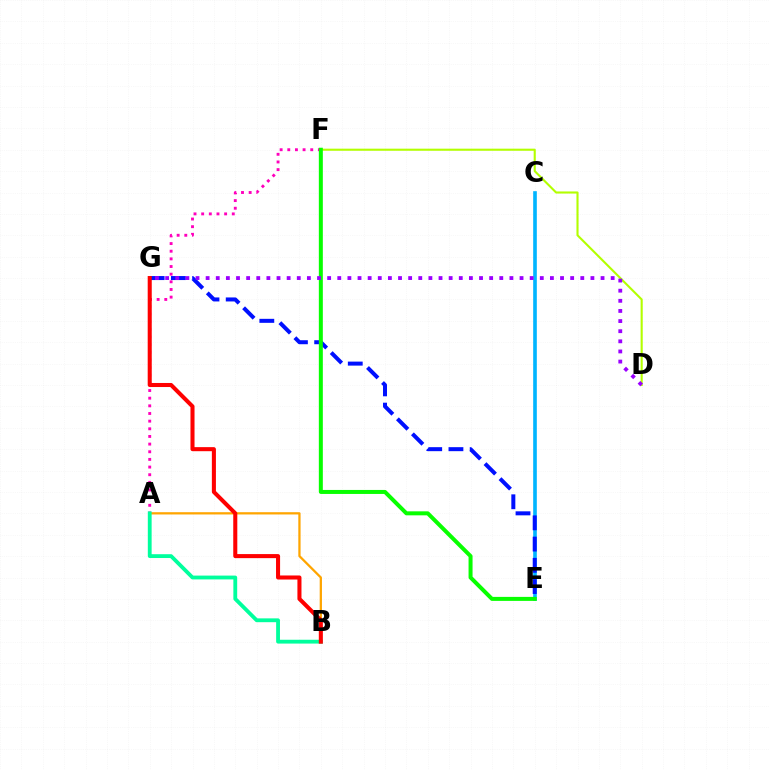{('A', 'F'): [{'color': '#ff00bd', 'line_style': 'dotted', 'thickness': 2.08}], ('C', 'E'): [{'color': '#00b5ff', 'line_style': 'solid', 'thickness': 2.61}], ('A', 'B'): [{'color': '#ffa500', 'line_style': 'solid', 'thickness': 1.63}, {'color': '#00ff9d', 'line_style': 'solid', 'thickness': 2.75}], ('E', 'G'): [{'color': '#0010ff', 'line_style': 'dashed', 'thickness': 2.88}], ('D', 'F'): [{'color': '#b3ff00', 'line_style': 'solid', 'thickness': 1.51}], ('E', 'F'): [{'color': '#08ff00', 'line_style': 'solid', 'thickness': 2.88}], ('D', 'G'): [{'color': '#9b00ff', 'line_style': 'dotted', 'thickness': 2.75}], ('B', 'G'): [{'color': '#ff0000', 'line_style': 'solid', 'thickness': 2.92}]}